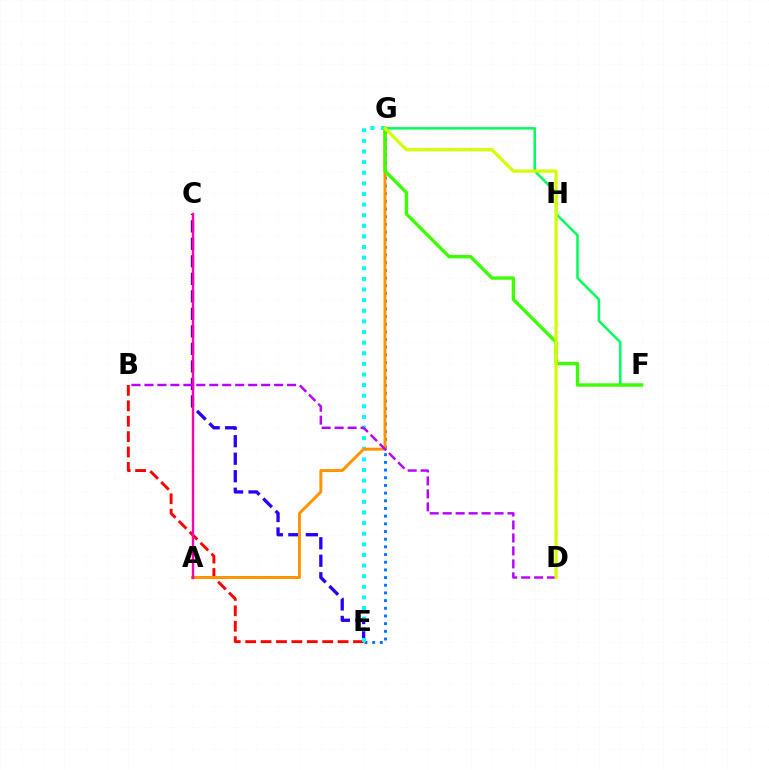{('E', 'G'): [{'color': '#0074ff', 'line_style': 'dotted', 'thickness': 2.09}, {'color': '#00fff6', 'line_style': 'dotted', 'thickness': 2.89}], ('B', 'E'): [{'color': '#ff0000', 'line_style': 'dashed', 'thickness': 2.09}], ('C', 'E'): [{'color': '#2500ff', 'line_style': 'dashed', 'thickness': 2.38}], ('A', 'G'): [{'color': '#ff9400', 'line_style': 'solid', 'thickness': 2.12}], ('F', 'G'): [{'color': '#00ff5c', 'line_style': 'solid', 'thickness': 1.8}, {'color': '#3dff00', 'line_style': 'solid', 'thickness': 2.42}], ('A', 'C'): [{'color': '#ff00ac', 'line_style': 'solid', 'thickness': 1.72}], ('B', 'D'): [{'color': '#b900ff', 'line_style': 'dashed', 'thickness': 1.76}], ('D', 'G'): [{'color': '#d1ff00', 'line_style': 'solid', 'thickness': 2.33}]}